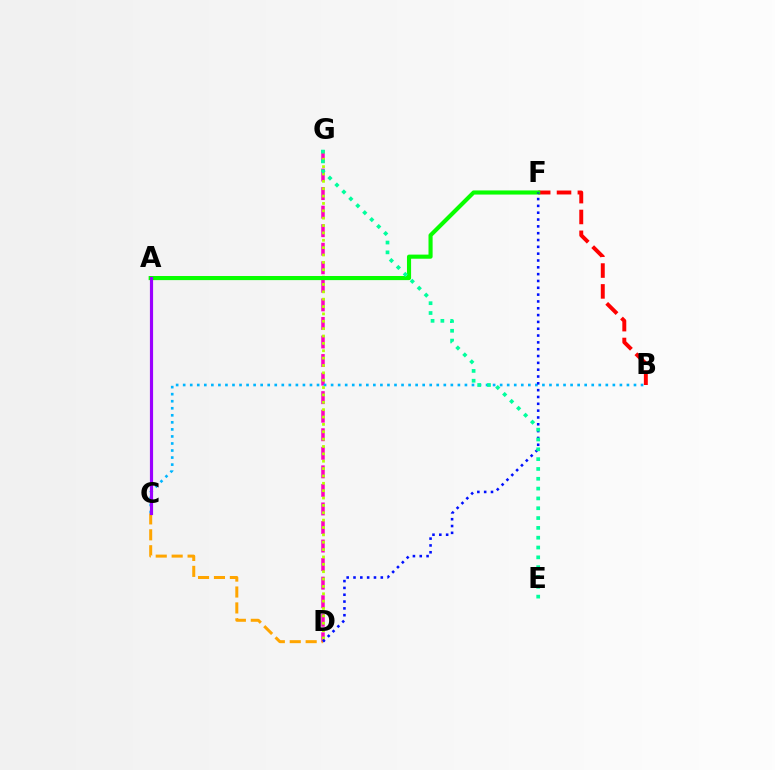{('D', 'G'): [{'color': '#ff00bd', 'line_style': 'dashed', 'thickness': 2.52}, {'color': '#b3ff00', 'line_style': 'dotted', 'thickness': 2.0}], ('C', 'D'): [{'color': '#ffa500', 'line_style': 'dashed', 'thickness': 2.16}], ('B', 'C'): [{'color': '#00b5ff', 'line_style': 'dotted', 'thickness': 1.91}], ('B', 'F'): [{'color': '#ff0000', 'line_style': 'dashed', 'thickness': 2.83}], ('A', 'F'): [{'color': '#08ff00', 'line_style': 'solid', 'thickness': 2.96}], ('D', 'F'): [{'color': '#0010ff', 'line_style': 'dotted', 'thickness': 1.85}], ('E', 'G'): [{'color': '#00ff9d', 'line_style': 'dotted', 'thickness': 2.67}], ('A', 'C'): [{'color': '#9b00ff', 'line_style': 'solid', 'thickness': 2.28}]}